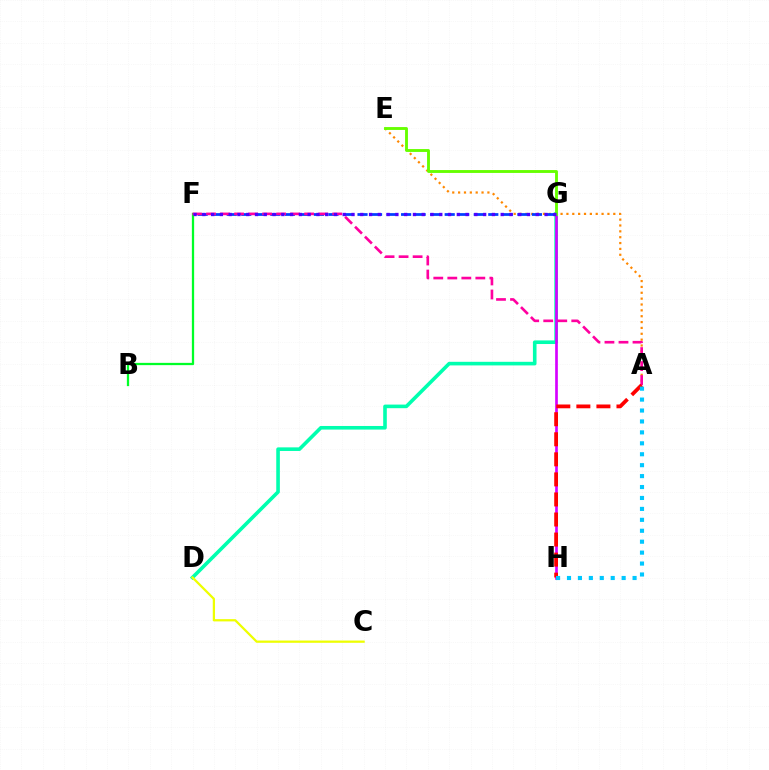{('D', 'G'): [{'color': '#00ffaf', 'line_style': 'solid', 'thickness': 2.6}], ('A', 'E'): [{'color': '#ff8800', 'line_style': 'dotted', 'thickness': 1.59}], ('G', 'H'): [{'color': '#d600ff', 'line_style': 'solid', 'thickness': 1.92}], ('B', 'F'): [{'color': '#00ff27', 'line_style': 'solid', 'thickness': 1.64}], ('C', 'D'): [{'color': '#eeff00', 'line_style': 'solid', 'thickness': 1.62}], ('F', 'G'): [{'color': '#003fff', 'line_style': 'dashed', 'thickness': 1.97}, {'color': '#4f00ff', 'line_style': 'dotted', 'thickness': 2.38}], ('E', 'G'): [{'color': '#66ff00', 'line_style': 'solid', 'thickness': 2.07}], ('A', 'F'): [{'color': '#ff00a0', 'line_style': 'dashed', 'thickness': 1.9}], ('A', 'H'): [{'color': '#ff0000', 'line_style': 'dashed', 'thickness': 2.72}, {'color': '#00c7ff', 'line_style': 'dotted', 'thickness': 2.97}]}